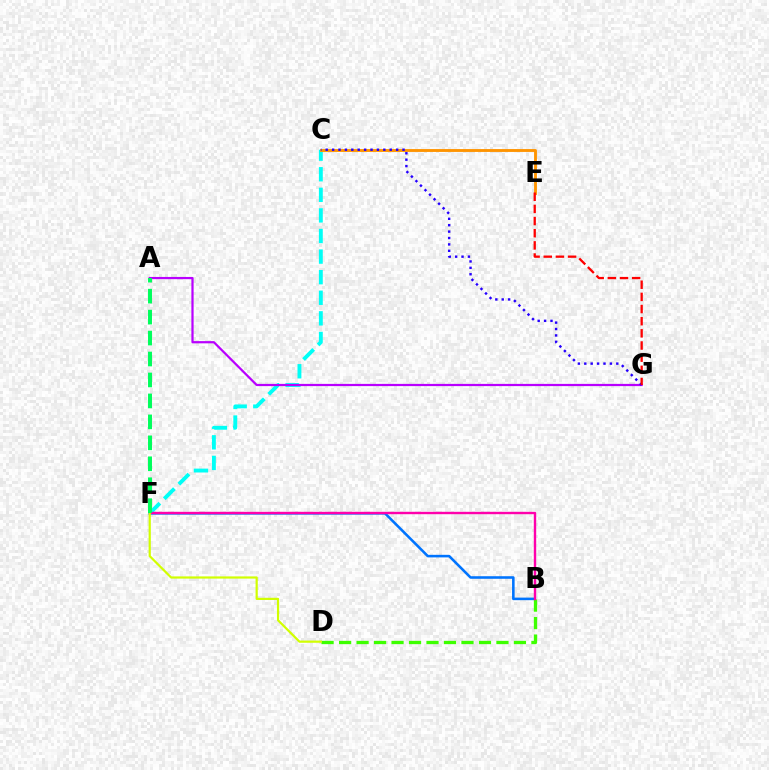{('B', 'F'): [{'color': '#0074ff', 'line_style': 'solid', 'thickness': 1.85}, {'color': '#ff00ac', 'line_style': 'solid', 'thickness': 1.72}], ('C', 'F'): [{'color': '#00fff6', 'line_style': 'dashed', 'thickness': 2.8}], ('C', 'E'): [{'color': '#ff9400', 'line_style': 'solid', 'thickness': 2.07}], ('A', 'G'): [{'color': '#b900ff', 'line_style': 'solid', 'thickness': 1.6}], ('C', 'G'): [{'color': '#2500ff', 'line_style': 'dotted', 'thickness': 1.74}], ('B', 'D'): [{'color': '#3dff00', 'line_style': 'dashed', 'thickness': 2.38}], ('D', 'F'): [{'color': '#d1ff00', 'line_style': 'solid', 'thickness': 1.58}], ('A', 'F'): [{'color': '#00ff5c', 'line_style': 'dashed', 'thickness': 2.85}], ('E', 'G'): [{'color': '#ff0000', 'line_style': 'dashed', 'thickness': 1.65}]}